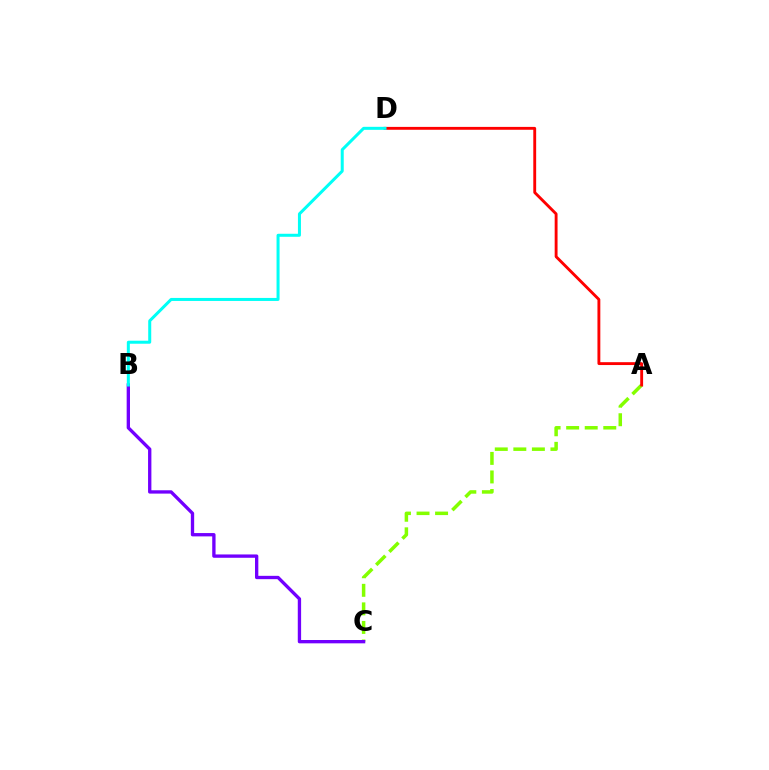{('A', 'C'): [{'color': '#84ff00', 'line_style': 'dashed', 'thickness': 2.52}], ('B', 'C'): [{'color': '#7200ff', 'line_style': 'solid', 'thickness': 2.4}], ('A', 'D'): [{'color': '#ff0000', 'line_style': 'solid', 'thickness': 2.07}], ('B', 'D'): [{'color': '#00fff6', 'line_style': 'solid', 'thickness': 2.17}]}